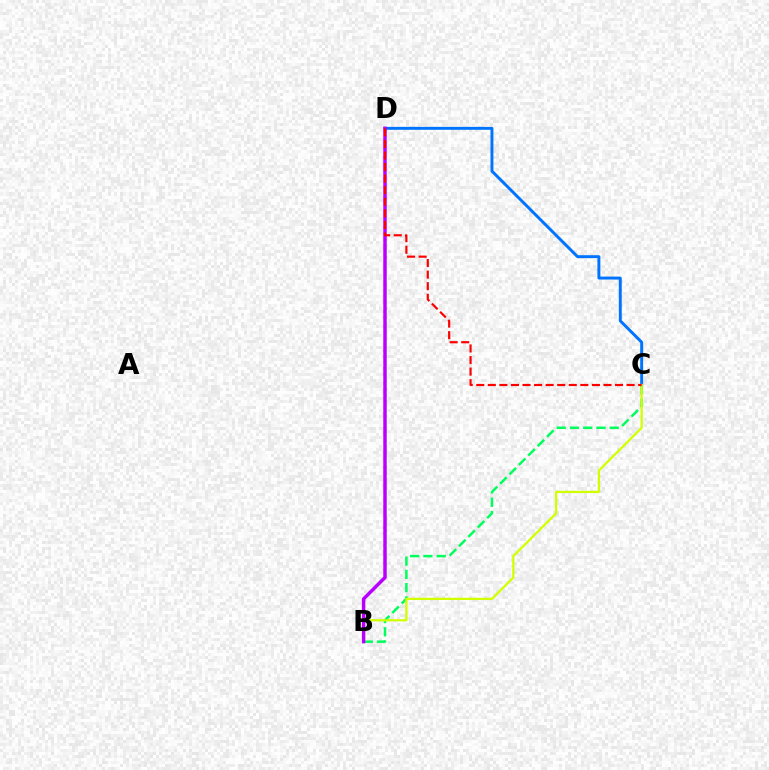{('C', 'D'): [{'color': '#0074ff', 'line_style': 'solid', 'thickness': 2.11}, {'color': '#ff0000', 'line_style': 'dashed', 'thickness': 1.57}], ('B', 'C'): [{'color': '#00ff5c', 'line_style': 'dashed', 'thickness': 1.8}, {'color': '#d1ff00', 'line_style': 'solid', 'thickness': 1.63}], ('B', 'D'): [{'color': '#b900ff', 'line_style': 'solid', 'thickness': 2.5}]}